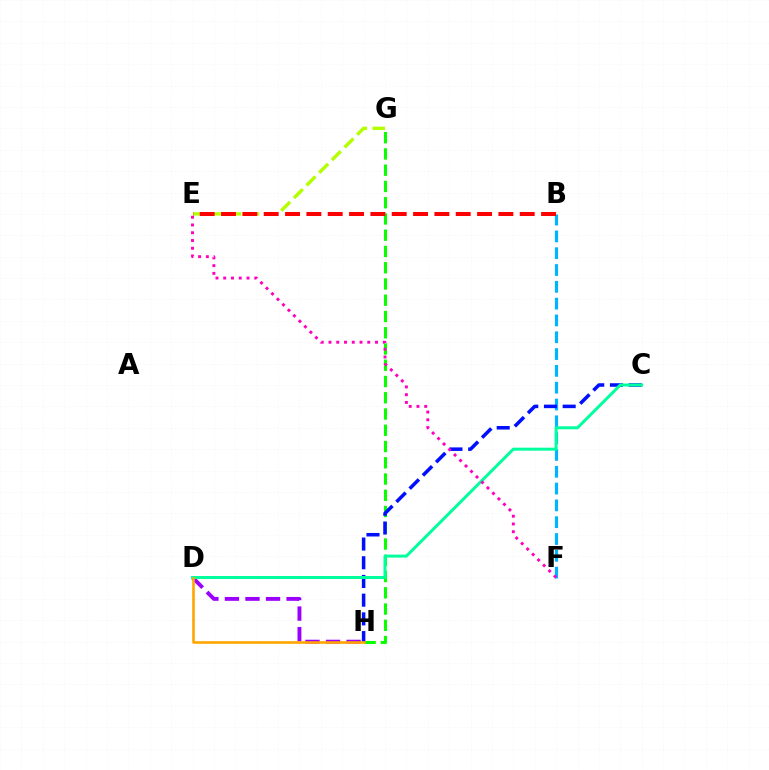{('E', 'G'): [{'color': '#b3ff00', 'line_style': 'dashed', 'thickness': 2.43}], ('D', 'H'): [{'color': '#9b00ff', 'line_style': 'dashed', 'thickness': 2.79}, {'color': '#ffa500', 'line_style': 'solid', 'thickness': 1.88}], ('B', 'F'): [{'color': '#00b5ff', 'line_style': 'dashed', 'thickness': 2.28}], ('G', 'H'): [{'color': '#08ff00', 'line_style': 'dashed', 'thickness': 2.21}], ('C', 'H'): [{'color': '#0010ff', 'line_style': 'dashed', 'thickness': 2.54}], ('C', 'D'): [{'color': '#00ff9d', 'line_style': 'solid', 'thickness': 2.15}], ('E', 'F'): [{'color': '#ff00bd', 'line_style': 'dotted', 'thickness': 2.11}], ('B', 'E'): [{'color': '#ff0000', 'line_style': 'dashed', 'thickness': 2.9}]}